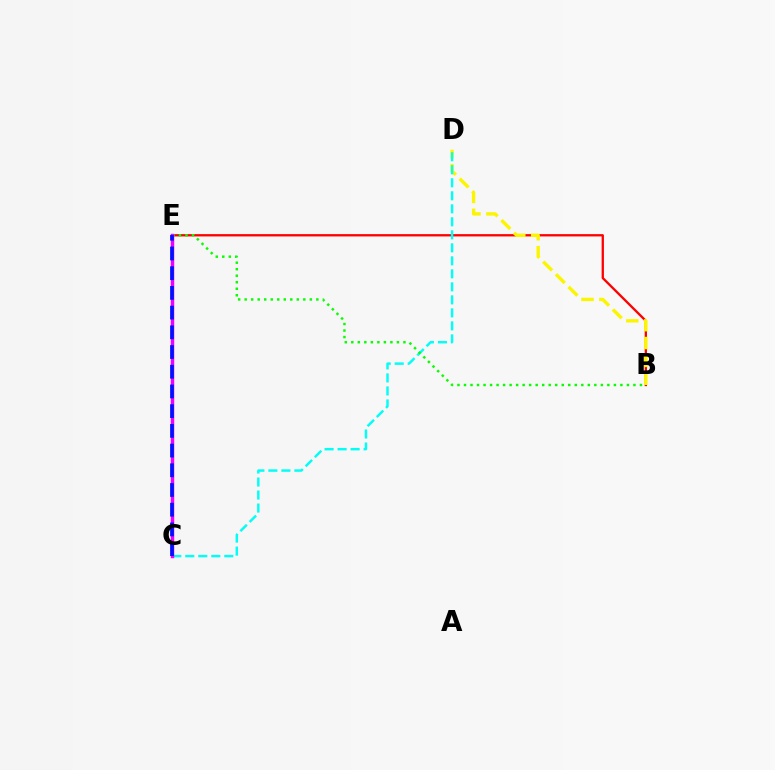{('B', 'E'): [{'color': '#ff0000', 'line_style': 'solid', 'thickness': 1.66}, {'color': '#08ff00', 'line_style': 'dotted', 'thickness': 1.77}], ('B', 'D'): [{'color': '#fcf500', 'line_style': 'dashed', 'thickness': 2.43}], ('C', 'D'): [{'color': '#00fff6', 'line_style': 'dashed', 'thickness': 1.77}], ('C', 'E'): [{'color': '#ee00ff', 'line_style': 'solid', 'thickness': 2.48}, {'color': '#0010ff', 'line_style': 'dashed', 'thickness': 2.68}]}